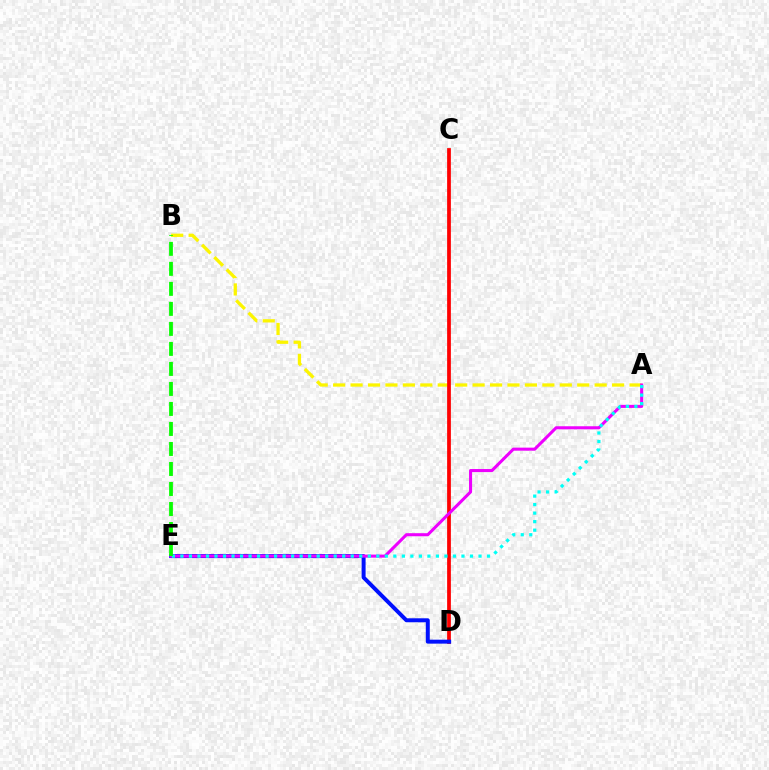{('A', 'B'): [{'color': '#fcf500', 'line_style': 'dashed', 'thickness': 2.37}], ('C', 'D'): [{'color': '#ff0000', 'line_style': 'solid', 'thickness': 2.7}], ('D', 'E'): [{'color': '#0010ff', 'line_style': 'solid', 'thickness': 2.86}], ('A', 'E'): [{'color': '#ee00ff', 'line_style': 'solid', 'thickness': 2.2}, {'color': '#00fff6', 'line_style': 'dotted', 'thickness': 2.31}], ('B', 'E'): [{'color': '#08ff00', 'line_style': 'dashed', 'thickness': 2.72}]}